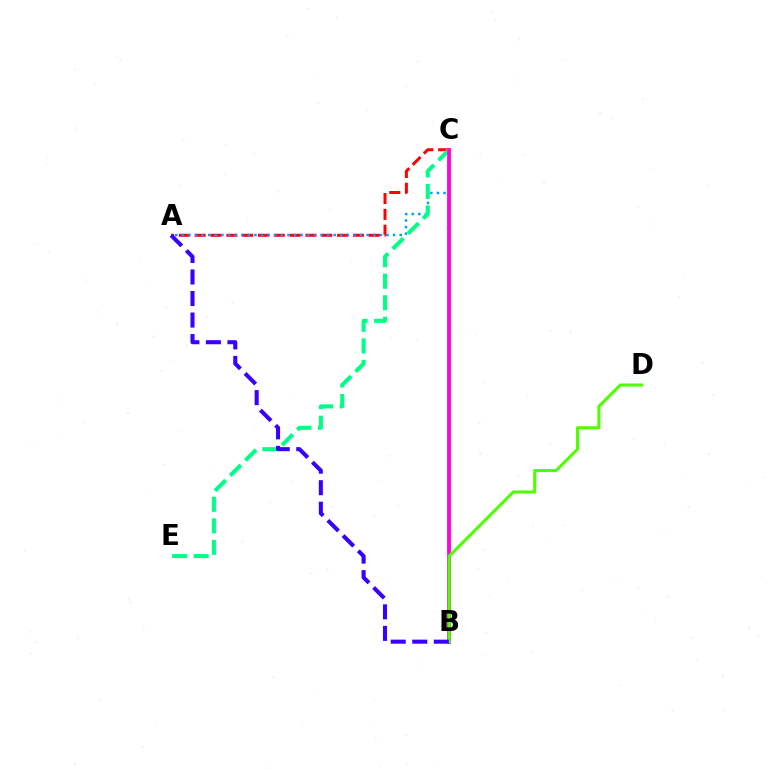{('A', 'C'): [{'color': '#ff0000', 'line_style': 'dashed', 'thickness': 2.15}, {'color': '#009eff', 'line_style': 'dotted', 'thickness': 1.79}], ('C', 'E'): [{'color': '#00ff86', 'line_style': 'dashed', 'thickness': 2.92}], ('B', 'C'): [{'color': '#ffd500', 'line_style': 'solid', 'thickness': 2.95}, {'color': '#ff00ed', 'line_style': 'solid', 'thickness': 2.69}], ('B', 'D'): [{'color': '#4fff00', 'line_style': 'solid', 'thickness': 2.21}], ('A', 'B'): [{'color': '#3700ff', 'line_style': 'dashed', 'thickness': 2.93}]}